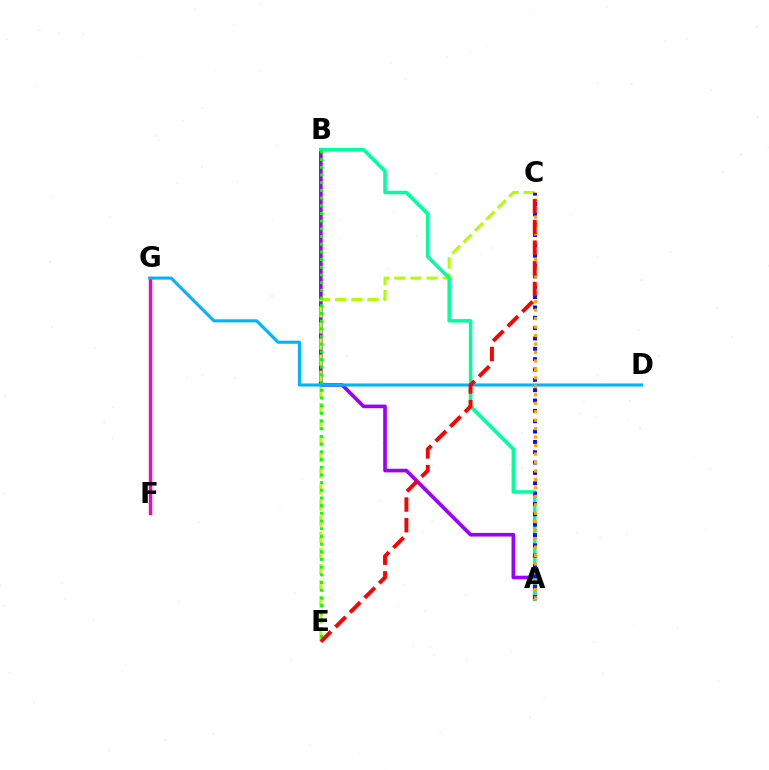{('A', 'B'): [{'color': '#9b00ff', 'line_style': 'solid', 'thickness': 2.62}, {'color': '#00ff9d', 'line_style': 'solid', 'thickness': 2.53}], ('C', 'E'): [{'color': '#b3ff00', 'line_style': 'dashed', 'thickness': 2.19}, {'color': '#ff0000', 'line_style': 'dashed', 'thickness': 2.81}], ('F', 'G'): [{'color': '#ff00bd', 'line_style': 'solid', 'thickness': 2.43}], ('B', 'E'): [{'color': '#08ff00', 'line_style': 'dotted', 'thickness': 2.09}], ('A', 'C'): [{'color': '#0010ff', 'line_style': 'dotted', 'thickness': 2.81}, {'color': '#ffa500', 'line_style': 'dotted', 'thickness': 2.3}], ('D', 'G'): [{'color': '#00b5ff', 'line_style': 'solid', 'thickness': 2.23}]}